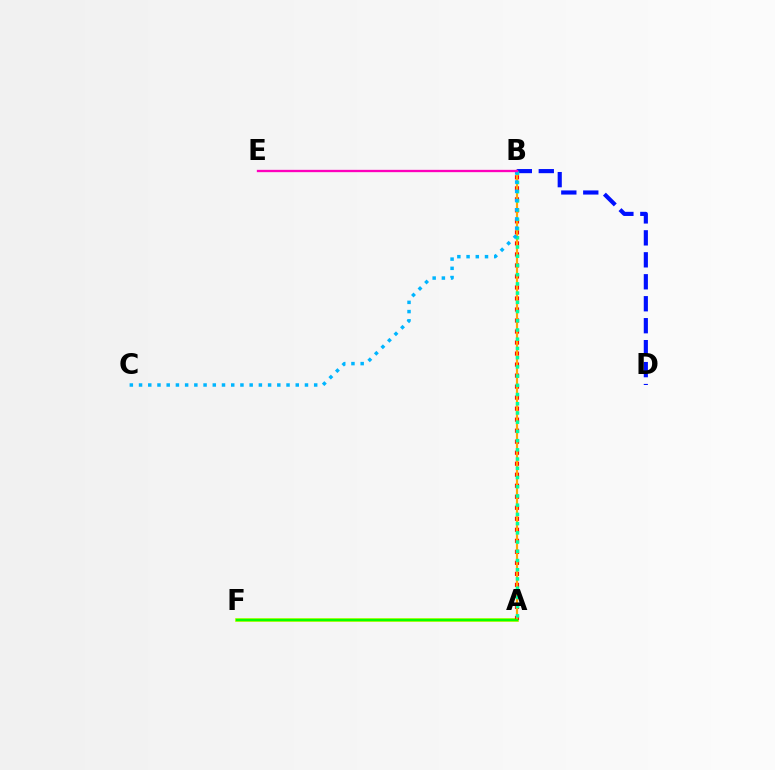{('A', 'F'): [{'color': '#9b00ff', 'line_style': 'solid', 'thickness': 1.51}, {'color': '#b3ff00', 'line_style': 'solid', 'thickness': 2.68}, {'color': '#08ff00', 'line_style': 'solid', 'thickness': 1.66}], ('B', 'D'): [{'color': '#0010ff', 'line_style': 'dashed', 'thickness': 2.98}], ('A', 'B'): [{'color': '#ff0000', 'line_style': 'dotted', 'thickness': 2.99}, {'color': '#ffa500', 'line_style': 'solid', 'thickness': 1.58}, {'color': '#00ff9d', 'line_style': 'dotted', 'thickness': 2.51}], ('B', 'C'): [{'color': '#00b5ff', 'line_style': 'dotted', 'thickness': 2.5}], ('B', 'E'): [{'color': '#ff00bd', 'line_style': 'solid', 'thickness': 1.67}]}